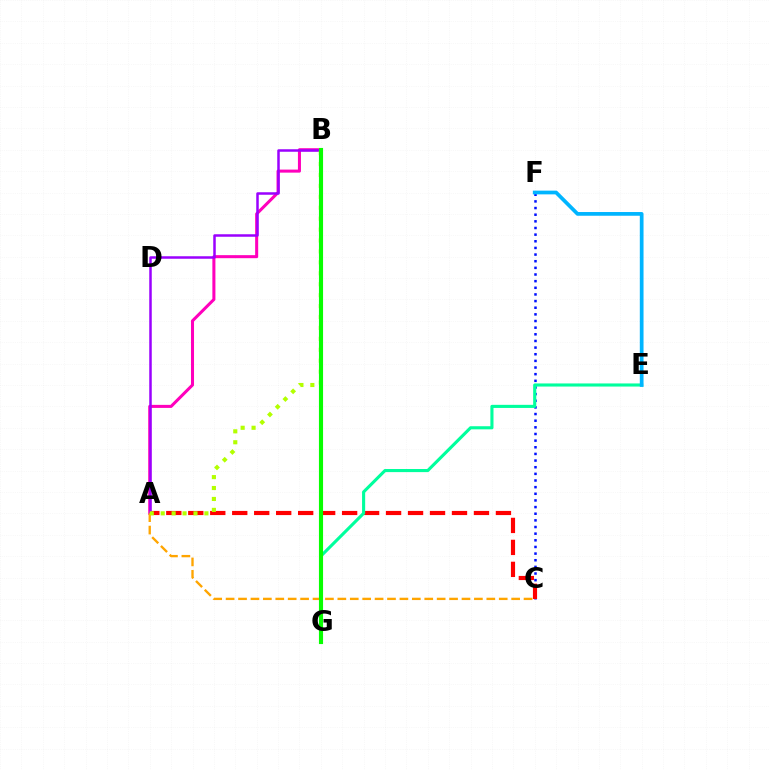{('C', 'F'): [{'color': '#0010ff', 'line_style': 'dotted', 'thickness': 1.81}], ('A', 'C'): [{'color': '#ff0000', 'line_style': 'dashed', 'thickness': 2.99}, {'color': '#ffa500', 'line_style': 'dashed', 'thickness': 1.69}], ('E', 'G'): [{'color': '#00ff9d', 'line_style': 'solid', 'thickness': 2.24}], ('E', 'F'): [{'color': '#00b5ff', 'line_style': 'solid', 'thickness': 2.68}], ('A', 'B'): [{'color': '#ff00bd', 'line_style': 'solid', 'thickness': 2.19}, {'color': '#9b00ff', 'line_style': 'solid', 'thickness': 1.8}, {'color': '#b3ff00', 'line_style': 'dotted', 'thickness': 2.97}], ('B', 'G'): [{'color': '#08ff00', 'line_style': 'solid', 'thickness': 2.97}]}